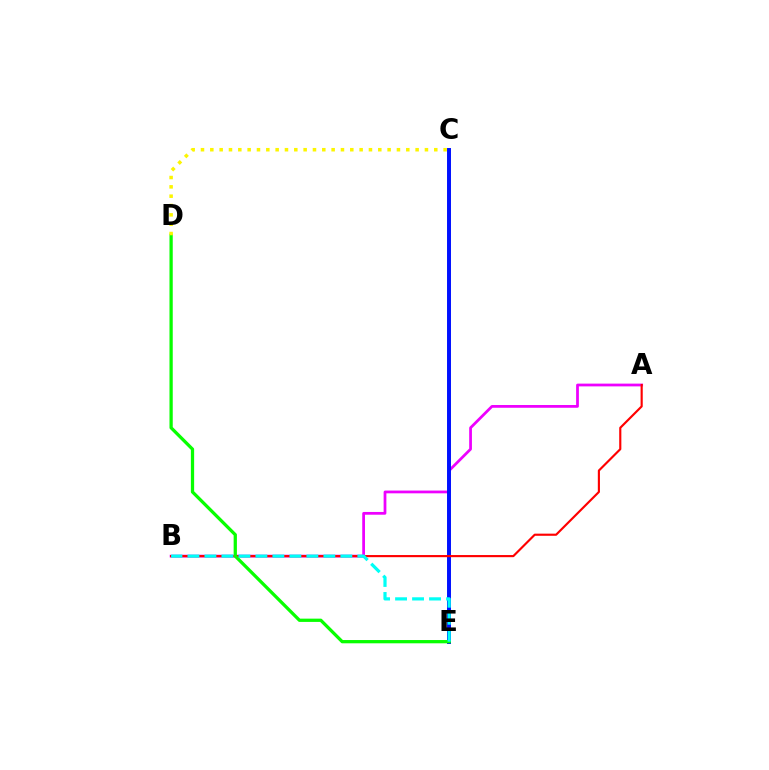{('A', 'B'): [{'color': '#ee00ff', 'line_style': 'solid', 'thickness': 1.98}, {'color': '#ff0000', 'line_style': 'solid', 'thickness': 1.54}], ('C', 'E'): [{'color': '#0010ff', 'line_style': 'solid', 'thickness': 2.84}], ('D', 'E'): [{'color': '#08ff00', 'line_style': 'solid', 'thickness': 2.35}], ('B', 'E'): [{'color': '#00fff6', 'line_style': 'dashed', 'thickness': 2.31}], ('C', 'D'): [{'color': '#fcf500', 'line_style': 'dotted', 'thickness': 2.54}]}